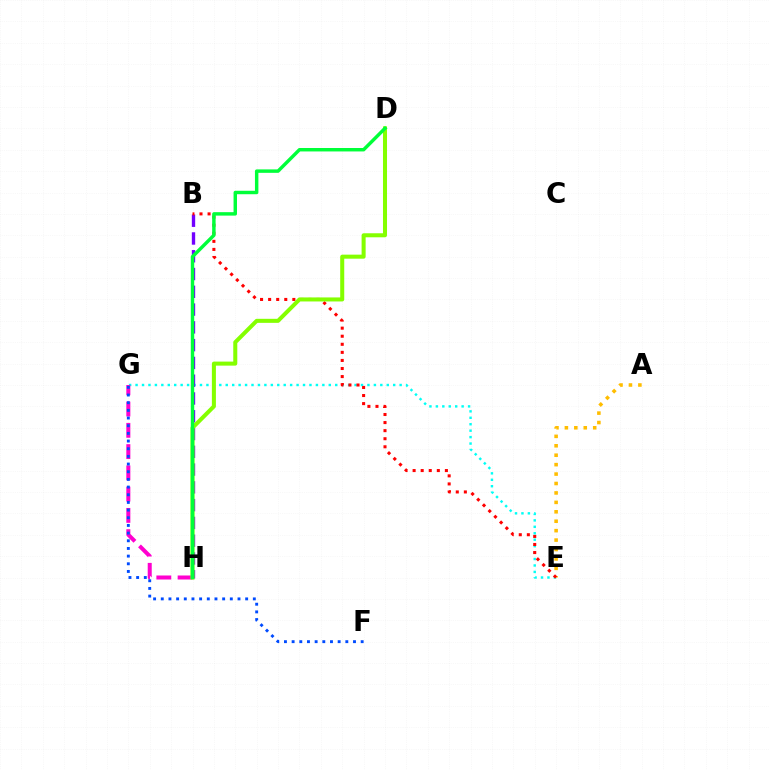{('E', 'G'): [{'color': '#00fff6', 'line_style': 'dotted', 'thickness': 1.75}], ('G', 'H'): [{'color': '#ff00cf', 'line_style': 'dashed', 'thickness': 2.89}], ('A', 'E'): [{'color': '#ffbd00', 'line_style': 'dotted', 'thickness': 2.56}], ('B', 'H'): [{'color': '#7200ff', 'line_style': 'dashed', 'thickness': 2.41}], ('B', 'E'): [{'color': '#ff0000', 'line_style': 'dotted', 'thickness': 2.19}], ('D', 'H'): [{'color': '#84ff00', 'line_style': 'solid', 'thickness': 2.9}, {'color': '#00ff39', 'line_style': 'solid', 'thickness': 2.48}], ('F', 'G'): [{'color': '#004bff', 'line_style': 'dotted', 'thickness': 2.08}]}